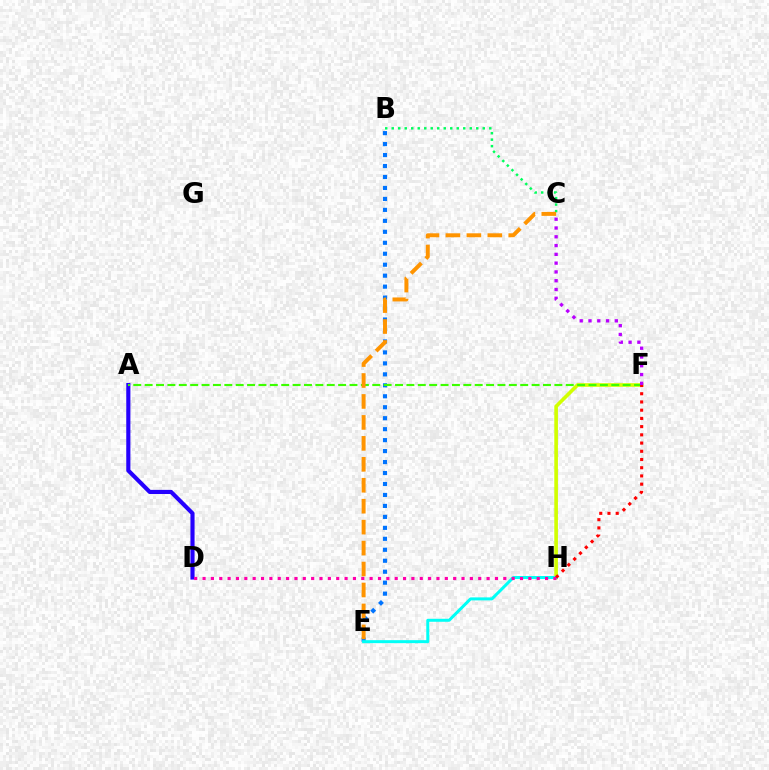{('B', 'E'): [{'color': '#0074ff', 'line_style': 'dotted', 'thickness': 2.98}], ('F', 'H'): [{'color': '#d1ff00', 'line_style': 'solid', 'thickness': 2.62}, {'color': '#ff0000', 'line_style': 'dotted', 'thickness': 2.23}], ('A', 'D'): [{'color': '#2500ff', 'line_style': 'solid', 'thickness': 2.98}], ('A', 'F'): [{'color': '#3dff00', 'line_style': 'dashed', 'thickness': 1.55}], ('C', 'F'): [{'color': '#b900ff', 'line_style': 'dotted', 'thickness': 2.39}], ('E', 'H'): [{'color': '#00fff6', 'line_style': 'solid', 'thickness': 2.16}], ('B', 'C'): [{'color': '#00ff5c', 'line_style': 'dotted', 'thickness': 1.77}], ('D', 'H'): [{'color': '#ff00ac', 'line_style': 'dotted', 'thickness': 2.27}], ('C', 'E'): [{'color': '#ff9400', 'line_style': 'dashed', 'thickness': 2.85}]}